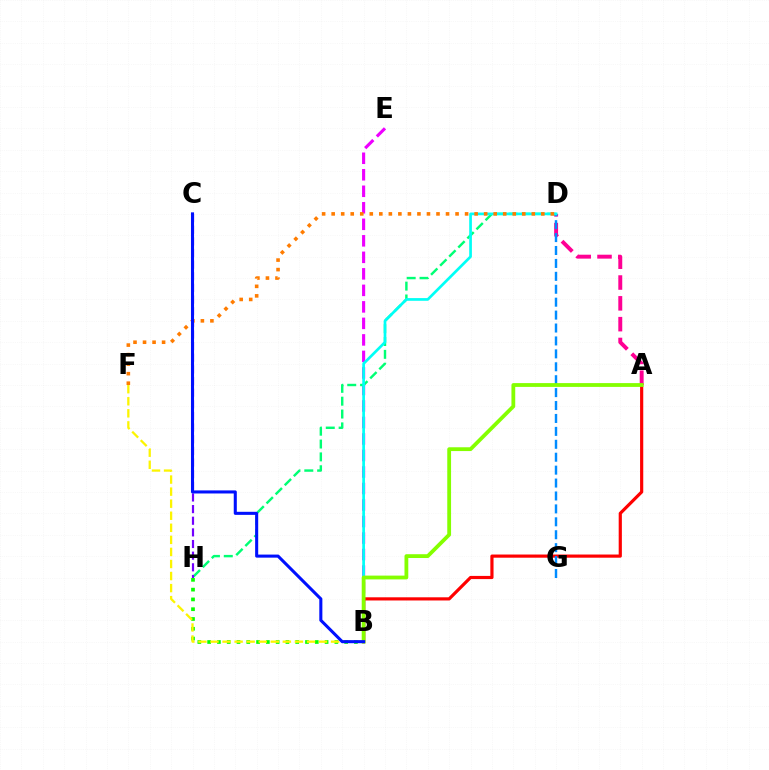{('B', 'E'): [{'color': '#ee00ff', 'line_style': 'dashed', 'thickness': 2.24}], ('A', 'D'): [{'color': '#ff0094', 'line_style': 'dashed', 'thickness': 2.83}], ('A', 'B'): [{'color': '#ff0000', 'line_style': 'solid', 'thickness': 2.29}, {'color': '#84ff00', 'line_style': 'solid', 'thickness': 2.74}], ('D', 'G'): [{'color': '#008cff', 'line_style': 'dashed', 'thickness': 1.76}], ('B', 'H'): [{'color': '#08ff00', 'line_style': 'dotted', 'thickness': 2.66}], ('D', 'H'): [{'color': '#00ff74', 'line_style': 'dashed', 'thickness': 1.75}], ('B', 'D'): [{'color': '#00fff6', 'line_style': 'solid', 'thickness': 1.94}], ('C', 'H'): [{'color': '#7200ff', 'line_style': 'dashed', 'thickness': 1.58}], ('D', 'F'): [{'color': '#ff7c00', 'line_style': 'dotted', 'thickness': 2.59}], ('B', 'F'): [{'color': '#fcf500', 'line_style': 'dashed', 'thickness': 1.64}], ('B', 'C'): [{'color': '#0010ff', 'line_style': 'solid', 'thickness': 2.21}]}